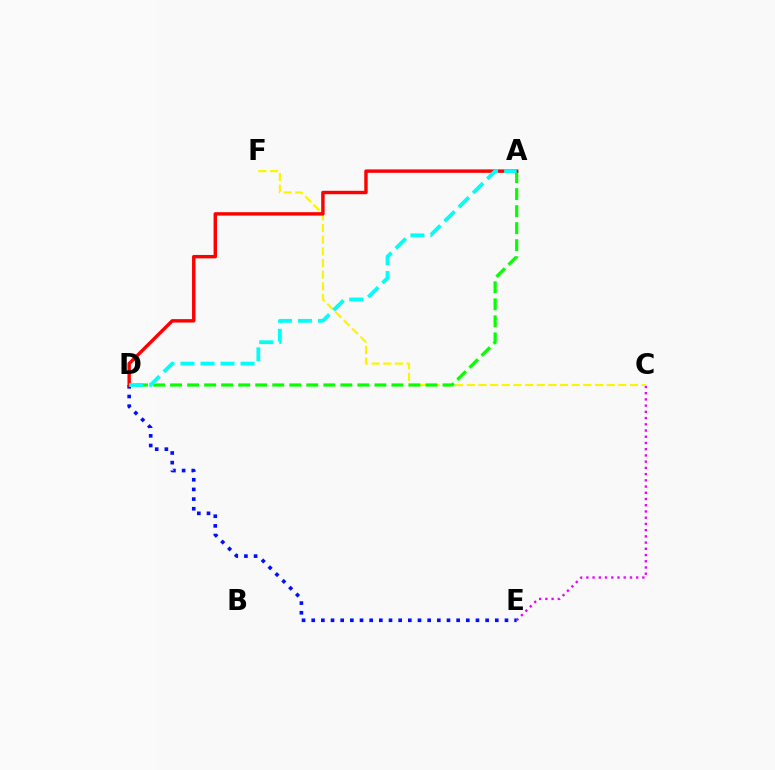{('C', 'E'): [{'color': '#ee00ff', 'line_style': 'dotted', 'thickness': 1.69}], ('C', 'F'): [{'color': '#fcf500', 'line_style': 'dashed', 'thickness': 1.58}], ('D', 'E'): [{'color': '#0010ff', 'line_style': 'dotted', 'thickness': 2.63}], ('A', 'D'): [{'color': '#08ff00', 'line_style': 'dashed', 'thickness': 2.31}, {'color': '#ff0000', 'line_style': 'solid', 'thickness': 2.46}, {'color': '#00fff6', 'line_style': 'dashed', 'thickness': 2.72}]}